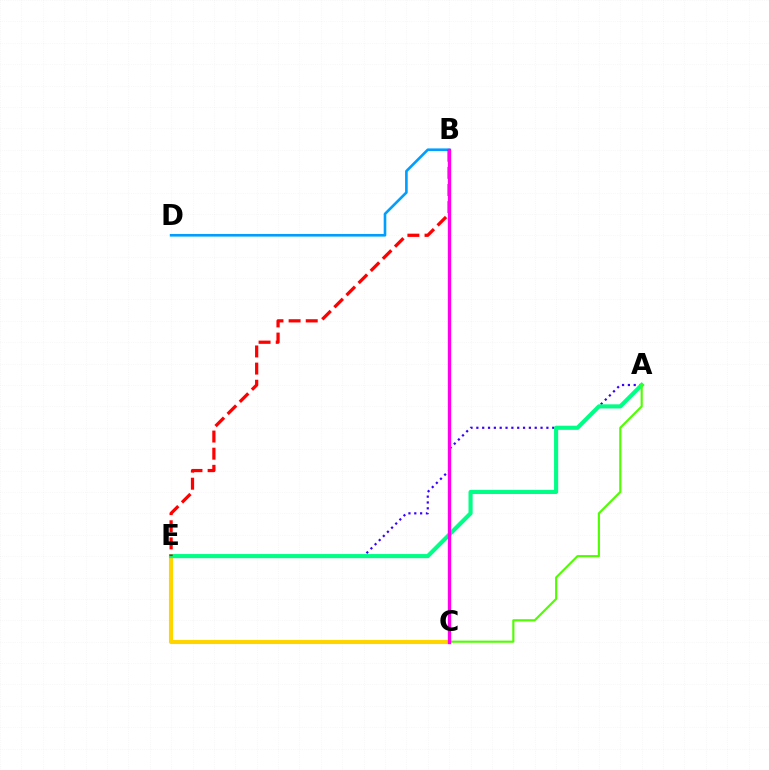{('B', 'D'): [{'color': '#009eff', 'line_style': 'solid', 'thickness': 1.9}], ('A', 'E'): [{'color': '#3700ff', 'line_style': 'dotted', 'thickness': 1.59}, {'color': '#00ff86', 'line_style': 'solid', 'thickness': 2.97}], ('C', 'E'): [{'color': '#ffd500', 'line_style': 'solid', 'thickness': 2.95}], ('A', 'C'): [{'color': '#4fff00', 'line_style': 'solid', 'thickness': 1.54}], ('B', 'E'): [{'color': '#ff0000', 'line_style': 'dashed', 'thickness': 2.33}], ('B', 'C'): [{'color': '#ff00ed', 'line_style': 'solid', 'thickness': 2.4}]}